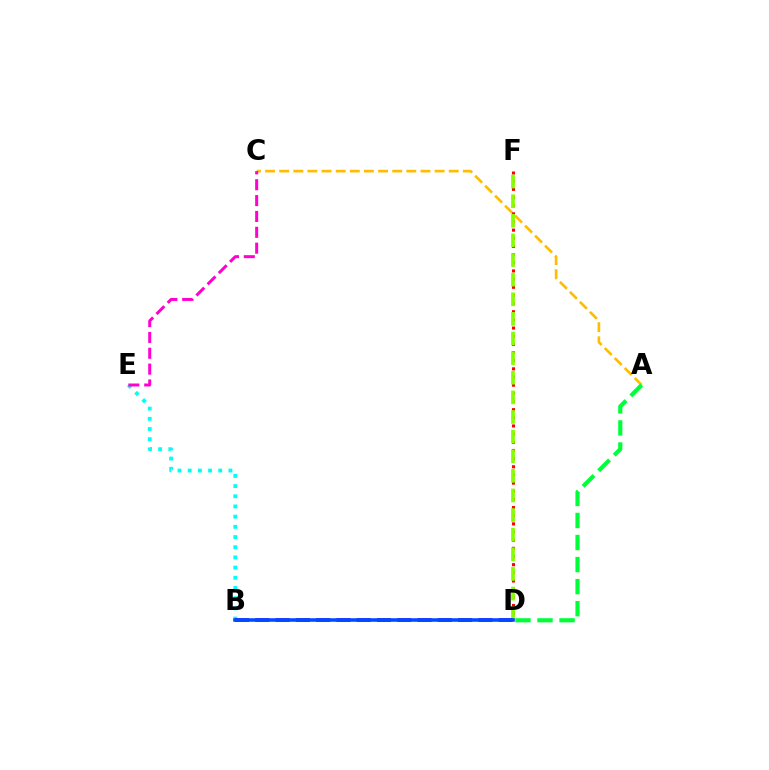{('A', 'C'): [{'color': '#ffbd00', 'line_style': 'dashed', 'thickness': 1.92}], ('B', 'E'): [{'color': '#00fff6', 'line_style': 'dotted', 'thickness': 2.77}], ('D', 'F'): [{'color': '#ff0000', 'line_style': 'dotted', 'thickness': 2.22}, {'color': '#84ff00', 'line_style': 'dashed', 'thickness': 2.67}], ('C', 'E'): [{'color': '#ff00cf', 'line_style': 'dashed', 'thickness': 2.15}], ('B', 'D'): [{'color': '#7200ff', 'line_style': 'dashed', 'thickness': 2.75}, {'color': '#004bff', 'line_style': 'solid', 'thickness': 2.55}], ('A', 'D'): [{'color': '#00ff39', 'line_style': 'dashed', 'thickness': 3.0}]}